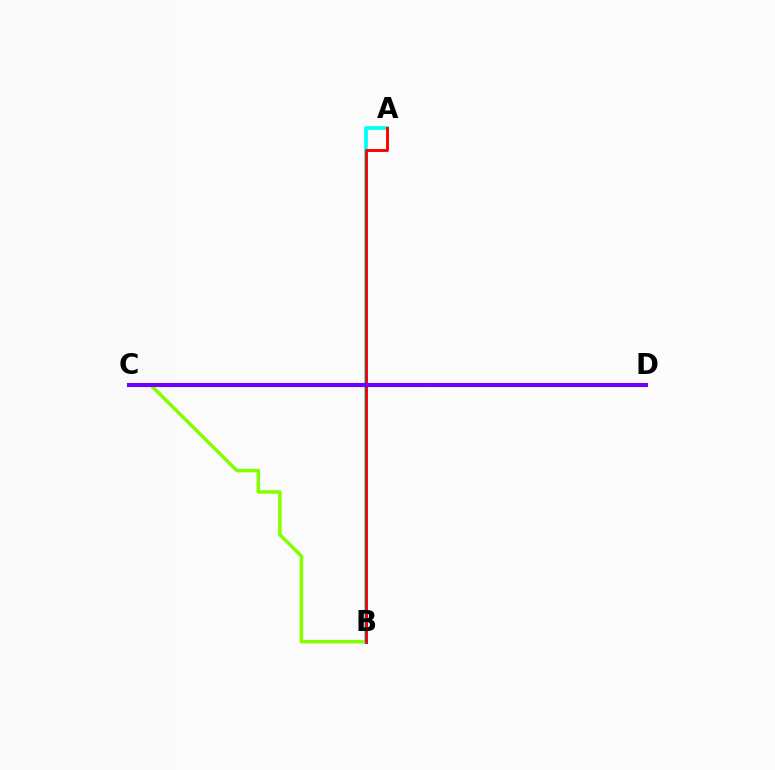{('B', 'C'): [{'color': '#84ff00', 'line_style': 'solid', 'thickness': 2.53}], ('A', 'B'): [{'color': '#00fff6', 'line_style': 'solid', 'thickness': 2.7}, {'color': '#ff0000', 'line_style': 'solid', 'thickness': 2.09}], ('C', 'D'): [{'color': '#7200ff', 'line_style': 'solid', 'thickness': 2.93}]}